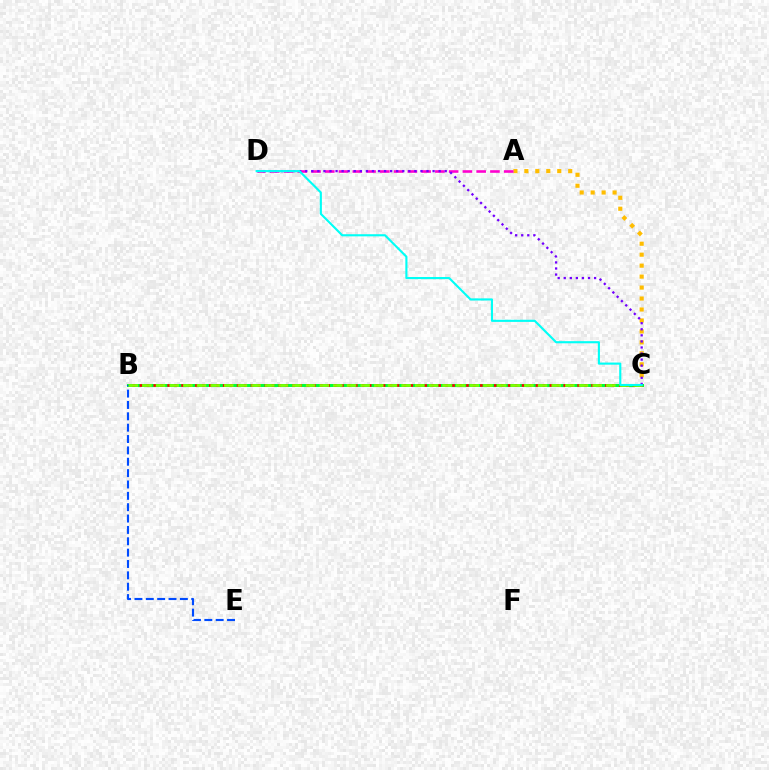{('A', 'C'): [{'color': '#ffbd00', 'line_style': 'dotted', 'thickness': 2.98}], ('A', 'D'): [{'color': '#ff00cf', 'line_style': 'dashed', 'thickness': 1.87}], ('B', 'C'): [{'color': '#00ff39', 'line_style': 'solid', 'thickness': 2.15}, {'color': '#ff0000', 'line_style': 'dotted', 'thickness': 1.89}, {'color': '#84ff00', 'line_style': 'dashed', 'thickness': 1.85}], ('B', 'E'): [{'color': '#004bff', 'line_style': 'dashed', 'thickness': 1.54}], ('C', 'D'): [{'color': '#7200ff', 'line_style': 'dotted', 'thickness': 1.65}, {'color': '#00fff6', 'line_style': 'solid', 'thickness': 1.53}]}